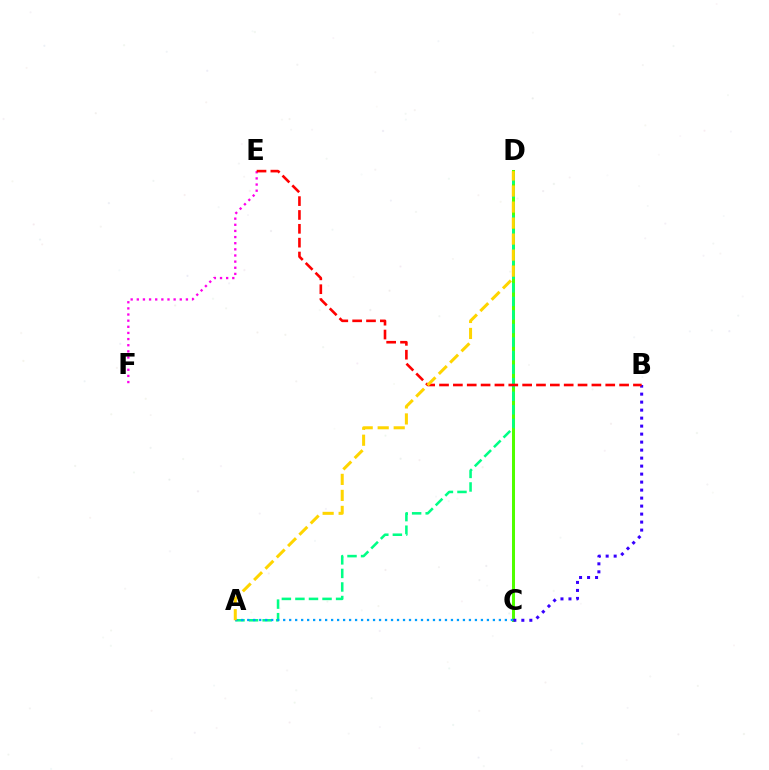{('C', 'D'): [{'color': '#4fff00', 'line_style': 'solid', 'thickness': 2.17}], ('B', 'C'): [{'color': '#3700ff', 'line_style': 'dotted', 'thickness': 2.17}], ('A', 'D'): [{'color': '#00ff86', 'line_style': 'dashed', 'thickness': 1.84}, {'color': '#ffd500', 'line_style': 'dashed', 'thickness': 2.18}], ('A', 'C'): [{'color': '#009eff', 'line_style': 'dotted', 'thickness': 1.63}], ('E', 'F'): [{'color': '#ff00ed', 'line_style': 'dotted', 'thickness': 1.67}], ('B', 'E'): [{'color': '#ff0000', 'line_style': 'dashed', 'thickness': 1.88}]}